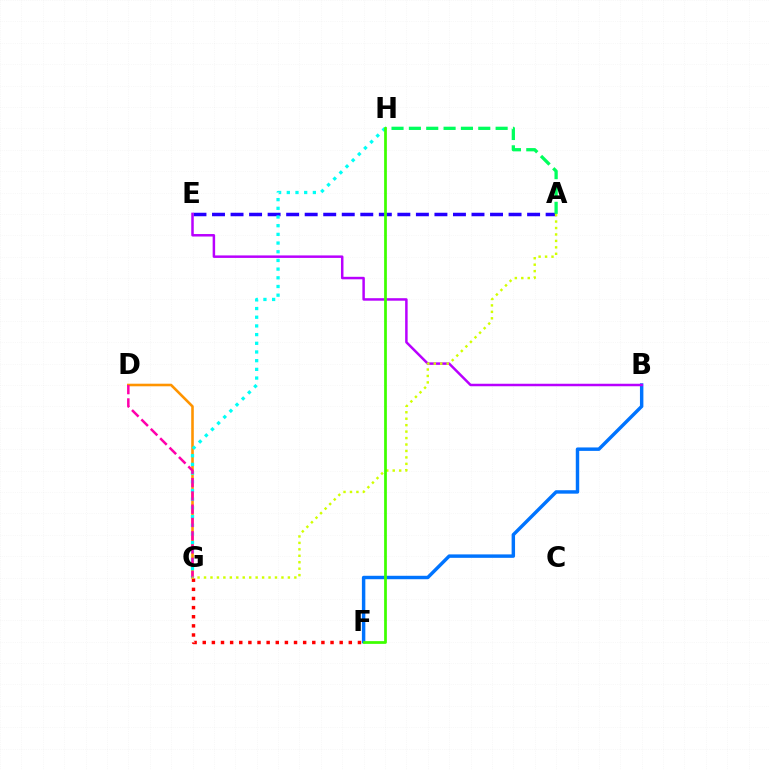{('A', 'E'): [{'color': '#2500ff', 'line_style': 'dashed', 'thickness': 2.52}], ('F', 'G'): [{'color': '#ff0000', 'line_style': 'dotted', 'thickness': 2.48}], ('D', 'G'): [{'color': '#ff9400', 'line_style': 'solid', 'thickness': 1.86}, {'color': '#ff00ac', 'line_style': 'dashed', 'thickness': 1.8}], ('G', 'H'): [{'color': '#00fff6', 'line_style': 'dotted', 'thickness': 2.36}], ('B', 'F'): [{'color': '#0074ff', 'line_style': 'solid', 'thickness': 2.48}], ('B', 'E'): [{'color': '#b900ff', 'line_style': 'solid', 'thickness': 1.79}], ('A', 'H'): [{'color': '#00ff5c', 'line_style': 'dashed', 'thickness': 2.36}], ('A', 'G'): [{'color': '#d1ff00', 'line_style': 'dotted', 'thickness': 1.75}], ('F', 'H'): [{'color': '#3dff00', 'line_style': 'solid', 'thickness': 1.97}]}